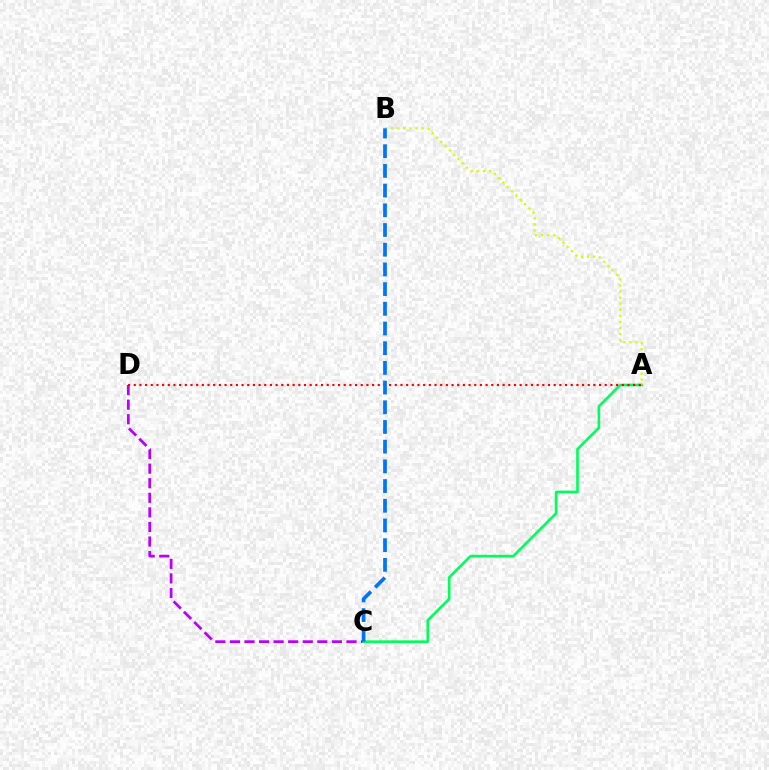{('C', 'D'): [{'color': '#b900ff', 'line_style': 'dashed', 'thickness': 1.98}], ('A', 'C'): [{'color': '#00ff5c', 'line_style': 'solid', 'thickness': 1.9}], ('A', 'B'): [{'color': '#d1ff00', 'line_style': 'dotted', 'thickness': 1.65}], ('A', 'D'): [{'color': '#ff0000', 'line_style': 'dotted', 'thickness': 1.54}], ('B', 'C'): [{'color': '#0074ff', 'line_style': 'dashed', 'thickness': 2.68}]}